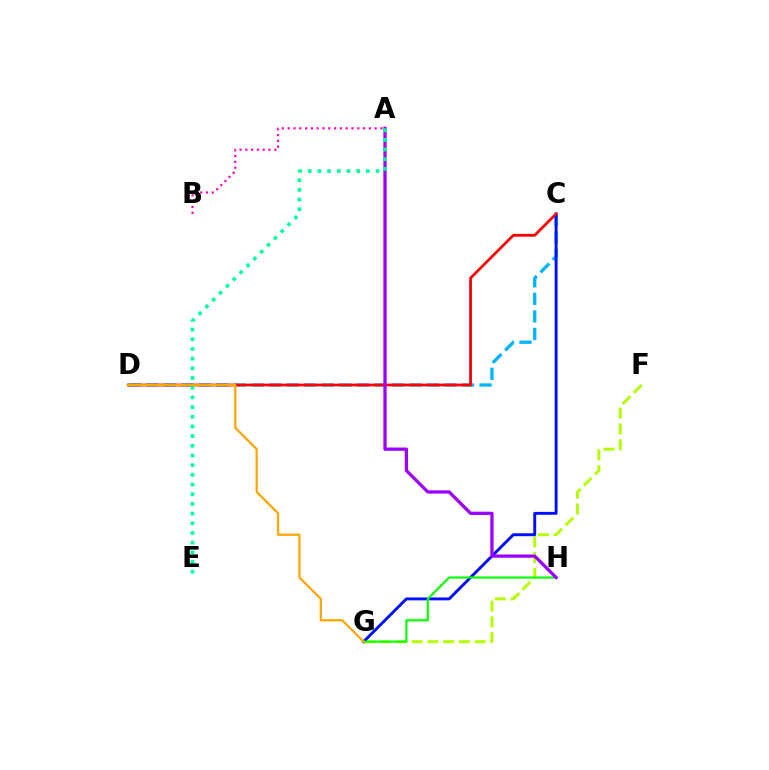{('C', 'D'): [{'color': '#00b5ff', 'line_style': 'dashed', 'thickness': 2.38}, {'color': '#ff0000', 'line_style': 'solid', 'thickness': 2.0}], ('F', 'G'): [{'color': '#b3ff00', 'line_style': 'dashed', 'thickness': 2.14}], ('C', 'G'): [{'color': '#0010ff', 'line_style': 'solid', 'thickness': 2.1}], ('G', 'H'): [{'color': '#08ff00', 'line_style': 'solid', 'thickness': 1.54}], ('A', 'H'): [{'color': '#9b00ff', 'line_style': 'solid', 'thickness': 2.34}], ('A', 'E'): [{'color': '#00ff9d', 'line_style': 'dotted', 'thickness': 2.63}], ('D', 'G'): [{'color': '#ffa500', 'line_style': 'solid', 'thickness': 1.61}], ('A', 'B'): [{'color': '#ff00bd', 'line_style': 'dotted', 'thickness': 1.58}]}